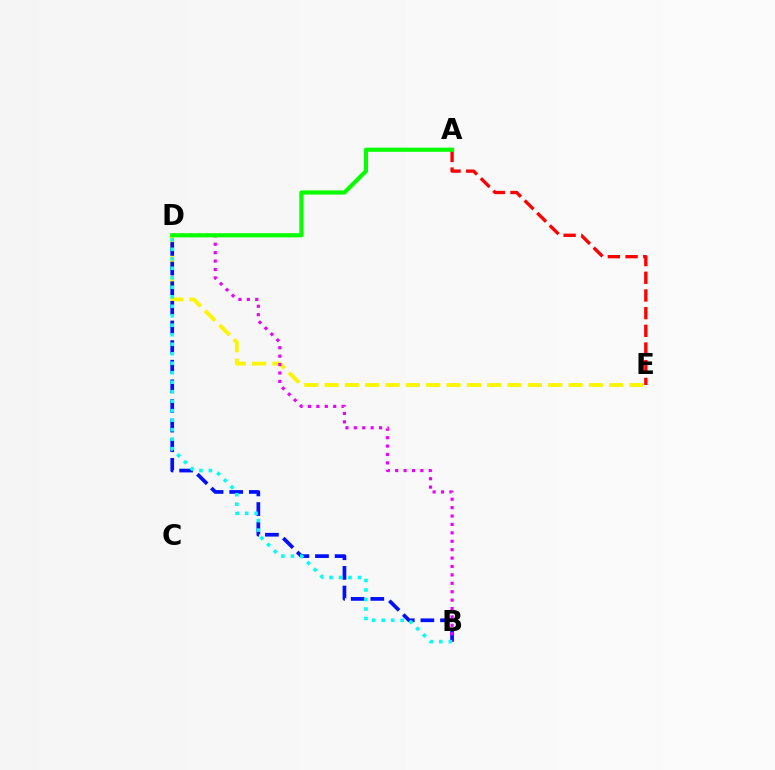{('D', 'E'): [{'color': '#fcf500', 'line_style': 'dashed', 'thickness': 2.76}], ('B', 'D'): [{'color': '#0010ff', 'line_style': 'dashed', 'thickness': 2.67}, {'color': '#ee00ff', 'line_style': 'dotted', 'thickness': 2.28}, {'color': '#00fff6', 'line_style': 'dotted', 'thickness': 2.58}], ('A', 'E'): [{'color': '#ff0000', 'line_style': 'dashed', 'thickness': 2.4}], ('A', 'D'): [{'color': '#08ff00', 'line_style': 'solid', 'thickness': 2.99}]}